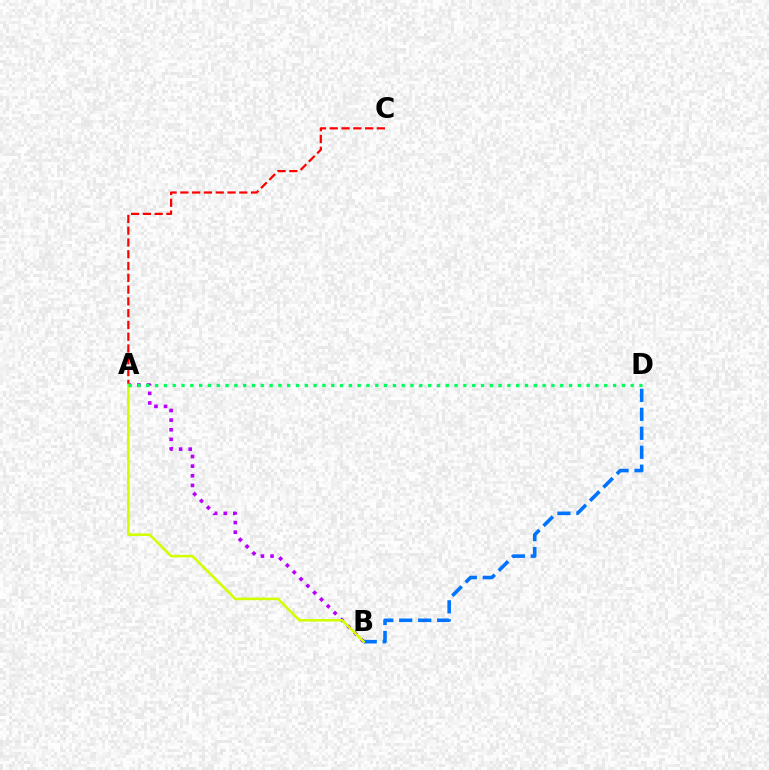{('A', 'B'): [{'color': '#b900ff', 'line_style': 'dotted', 'thickness': 2.62}, {'color': '#d1ff00', 'line_style': 'solid', 'thickness': 1.87}], ('A', 'C'): [{'color': '#ff0000', 'line_style': 'dashed', 'thickness': 1.6}], ('B', 'D'): [{'color': '#0074ff', 'line_style': 'dashed', 'thickness': 2.58}], ('A', 'D'): [{'color': '#00ff5c', 'line_style': 'dotted', 'thickness': 2.39}]}